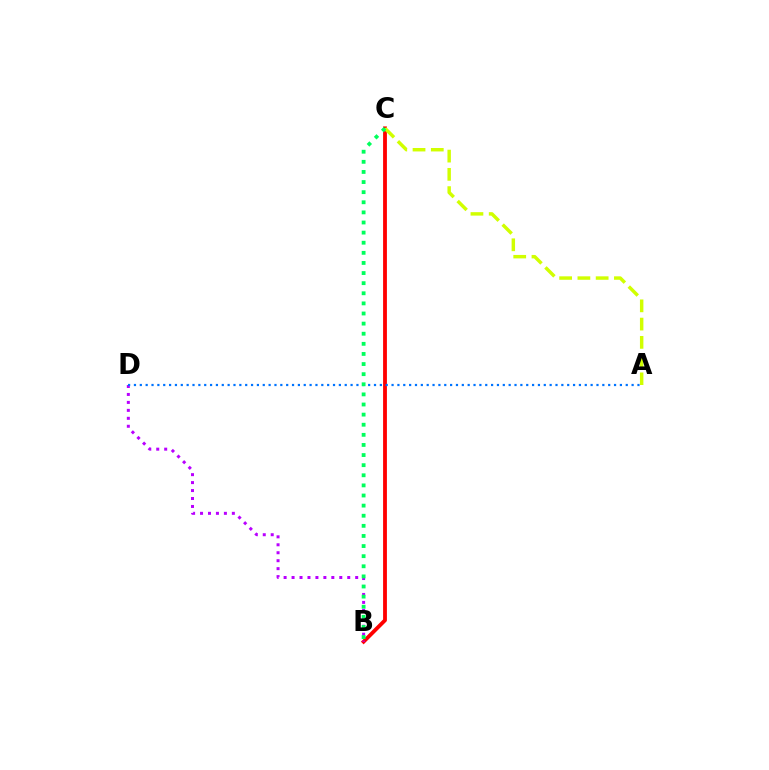{('B', 'C'): [{'color': '#ff0000', 'line_style': 'solid', 'thickness': 2.75}, {'color': '#00ff5c', 'line_style': 'dotted', 'thickness': 2.75}], ('B', 'D'): [{'color': '#b900ff', 'line_style': 'dotted', 'thickness': 2.16}], ('A', 'D'): [{'color': '#0074ff', 'line_style': 'dotted', 'thickness': 1.59}], ('A', 'C'): [{'color': '#d1ff00', 'line_style': 'dashed', 'thickness': 2.48}]}